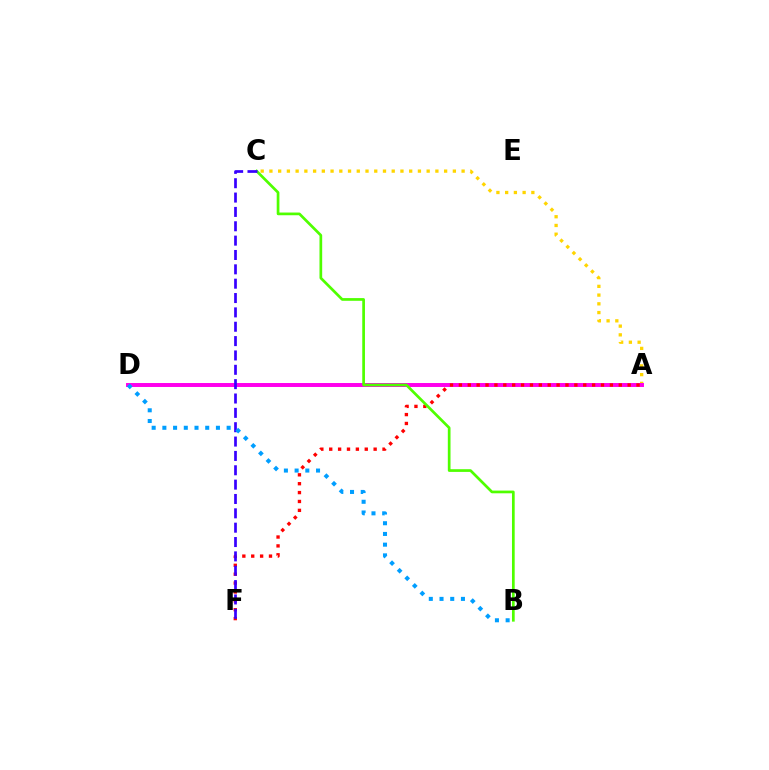{('A', 'D'): [{'color': '#00ff86', 'line_style': 'dotted', 'thickness': 1.68}, {'color': '#ff00ed', 'line_style': 'solid', 'thickness': 2.85}], ('A', 'C'): [{'color': '#ffd500', 'line_style': 'dotted', 'thickness': 2.37}], ('A', 'F'): [{'color': '#ff0000', 'line_style': 'dotted', 'thickness': 2.41}], ('B', 'C'): [{'color': '#4fff00', 'line_style': 'solid', 'thickness': 1.95}], ('C', 'F'): [{'color': '#3700ff', 'line_style': 'dashed', 'thickness': 1.95}], ('B', 'D'): [{'color': '#009eff', 'line_style': 'dotted', 'thickness': 2.91}]}